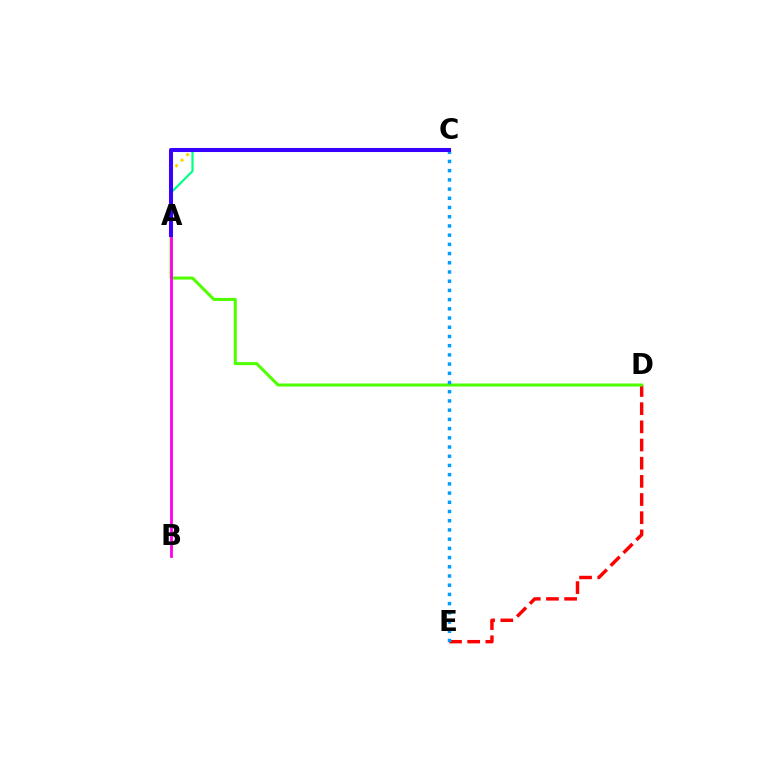{('A', 'C'): [{'color': '#ffd500', 'line_style': 'dotted', 'thickness': 2.12}, {'color': '#00ff86', 'line_style': 'solid', 'thickness': 1.58}, {'color': '#3700ff', 'line_style': 'solid', 'thickness': 2.92}], ('D', 'E'): [{'color': '#ff0000', 'line_style': 'dashed', 'thickness': 2.47}], ('A', 'D'): [{'color': '#4fff00', 'line_style': 'solid', 'thickness': 2.18}], ('A', 'B'): [{'color': '#ff00ed', 'line_style': 'solid', 'thickness': 2.02}], ('C', 'E'): [{'color': '#009eff', 'line_style': 'dotted', 'thickness': 2.5}]}